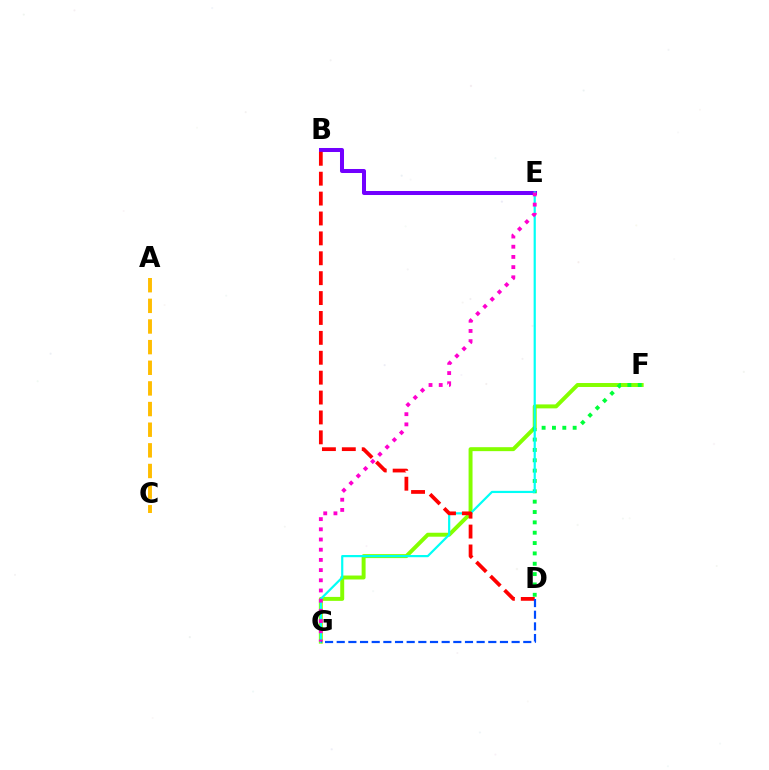{('F', 'G'): [{'color': '#84ff00', 'line_style': 'solid', 'thickness': 2.85}], ('B', 'E'): [{'color': '#7200ff', 'line_style': 'solid', 'thickness': 2.89}], ('D', 'F'): [{'color': '#00ff39', 'line_style': 'dotted', 'thickness': 2.81}], ('E', 'G'): [{'color': '#00fff6', 'line_style': 'solid', 'thickness': 1.58}, {'color': '#ff00cf', 'line_style': 'dotted', 'thickness': 2.77}], ('B', 'D'): [{'color': '#ff0000', 'line_style': 'dashed', 'thickness': 2.7}], ('D', 'G'): [{'color': '#004bff', 'line_style': 'dashed', 'thickness': 1.58}], ('A', 'C'): [{'color': '#ffbd00', 'line_style': 'dashed', 'thickness': 2.8}]}